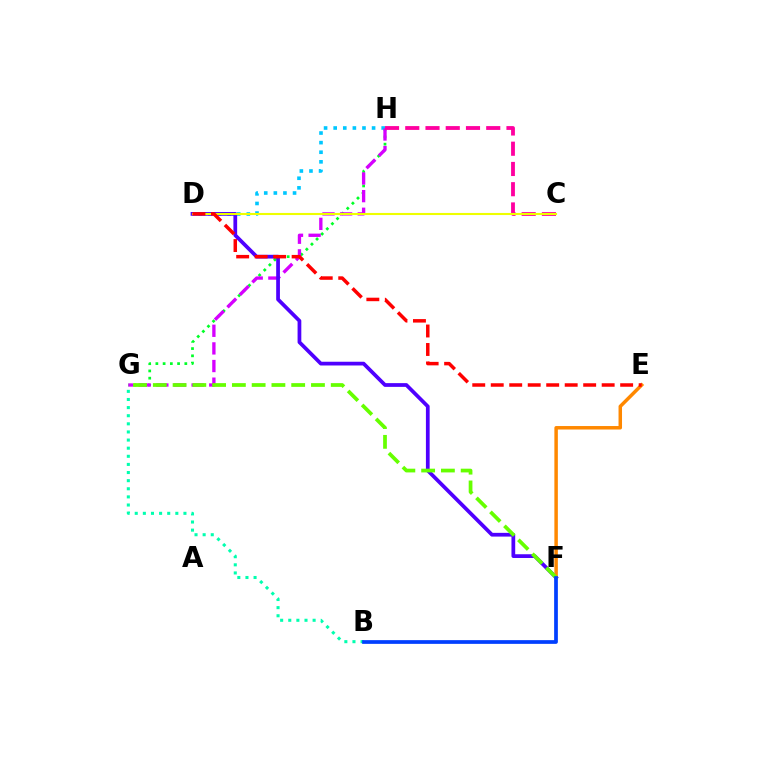{('G', 'H'): [{'color': '#00ff27', 'line_style': 'dotted', 'thickness': 1.97}, {'color': '#d600ff', 'line_style': 'dashed', 'thickness': 2.39}], ('D', 'H'): [{'color': '#00c7ff', 'line_style': 'dotted', 'thickness': 2.61}], ('C', 'H'): [{'color': '#ff00a0', 'line_style': 'dashed', 'thickness': 2.75}], ('D', 'F'): [{'color': '#4f00ff', 'line_style': 'solid', 'thickness': 2.69}], ('B', 'G'): [{'color': '#00ffaf', 'line_style': 'dotted', 'thickness': 2.21}], ('E', 'F'): [{'color': '#ff8800', 'line_style': 'solid', 'thickness': 2.51}], ('F', 'G'): [{'color': '#66ff00', 'line_style': 'dashed', 'thickness': 2.69}], ('C', 'D'): [{'color': '#eeff00', 'line_style': 'solid', 'thickness': 1.52}], ('B', 'F'): [{'color': '#003fff', 'line_style': 'solid', 'thickness': 2.68}], ('D', 'E'): [{'color': '#ff0000', 'line_style': 'dashed', 'thickness': 2.51}]}